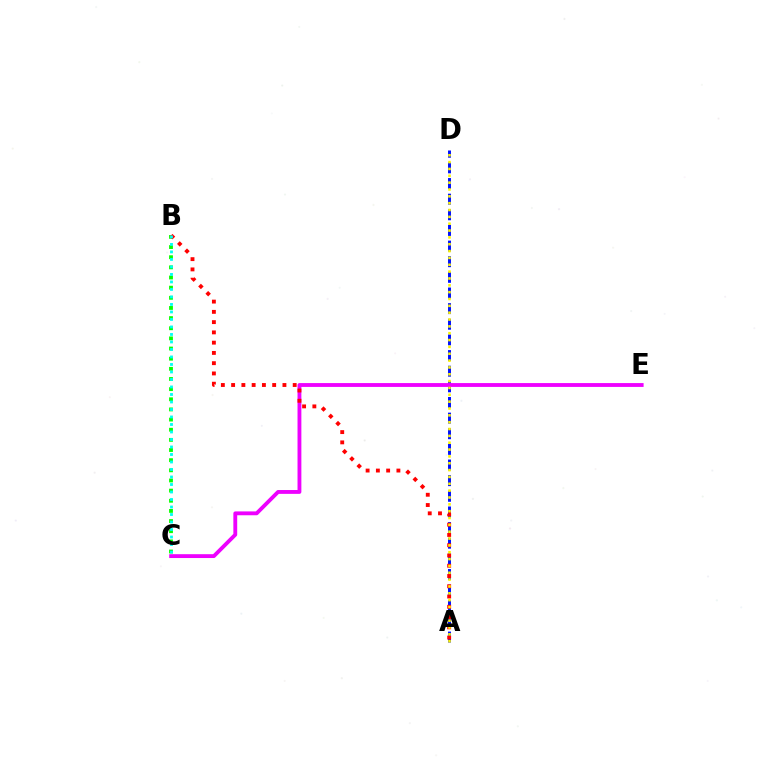{('B', 'C'): [{'color': '#08ff00', 'line_style': 'dotted', 'thickness': 2.76}, {'color': '#00fff6', 'line_style': 'dotted', 'thickness': 2.04}], ('A', 'D'): [{'color': '#0010ff', 'line_style': 'dashed', 'thickness': 2.12}, {'color': '#fcf500', 'line_style': 'dotted', 'thickness': 1.86}], ('C', 'E'): [{'color': '#ee00ff', 'line_style': 'solid', 'thickness': 2.77}], ('A', 'B'): [{'color': '#ff0000', 'line_style': 'dotted', 'thickness': 2.79}]}